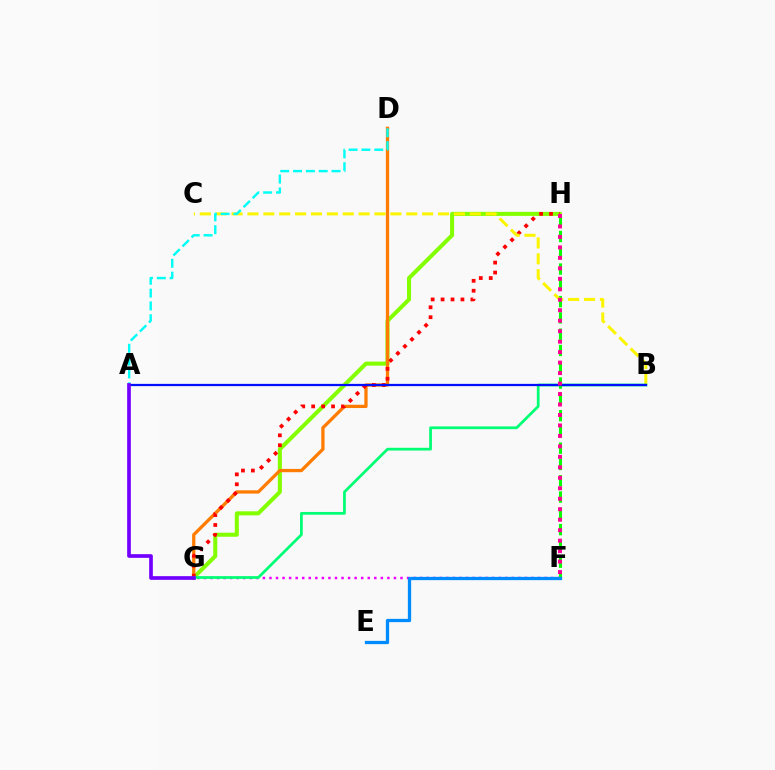{('G', 'H'): [{'color': '#84ff00', 'line_style': 'solid', 'thickness': 2.91}, {'color': '#ff0000', 'line_style': 'dotted', 'thickness': 2.7}], ('D', 'G'): [{'color': '#ff7c00', 'line_style': 'solid', 'thickness': 2.36}], ('F', 'G'): [{'color': '#ee00ff', 'line_style': 'dotted', 'thickness': 1.78}], ('F', 'H'): [{'color': '#08ff00', 'line_style': 'dashed', 'thickness': 2.21}, {'color': '#ff0094', 'line_style': 'dotted', 'thickness': 2.85}], ('B', 'C'): [{'color': '#fcf500', 'line_style': 'dashed', 'thickness': 2.16}], ('E', 'F'): [{'color': '#008cff', 'line_style': 'solid', 'thickness': 2.36}], ('A', 'D'): [{'color': '#00fff6', 'line_style': 'dashed', 'thickness': 1.74}], ('B', 'G'): [{'color': '#00ff74', 'line_style': 'solid', 'thickness': 1.97}], ('A', 'B'): [{'color': '#0010ff', 'line_style': 'solid', 'thickness': 1.62}], ('A', 'G'): [{'color': '#7200ff', 'line_style': 'solid', 'thickness': 2.65}]}